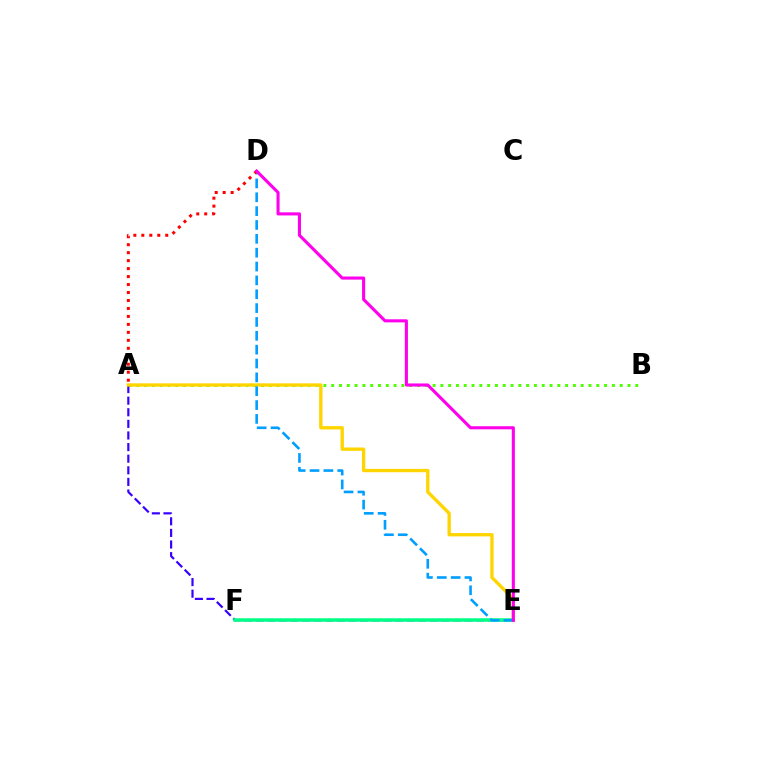{('A', 'B'): [{'color': '#4fff00', 'line_style': 'dotted', 'thickness': 2.12}], ('A', 'E'): [{'color': '#3700ff', 'line_style': 'dashed', 'thickness': 1.58}, {'color': '#ffd500', 'line_style': 'solid', 'thickness': 2.41}], ('E', 'F'): [{'color': '#00ff86', 'line_style': 'solid', 'thickness': 2.53}], ('D', 'E'): [{'color': '#009eff', 'line_style': 'dashed', 'thickness': 1.88}, {'color': '#ff00ed', 'line_style': 'solid', 'thickness': 2.22}], ('A', 'D'): [{'color': '#ff0000', 'line_style': 'dotted', 'thickness': 2.17}]}